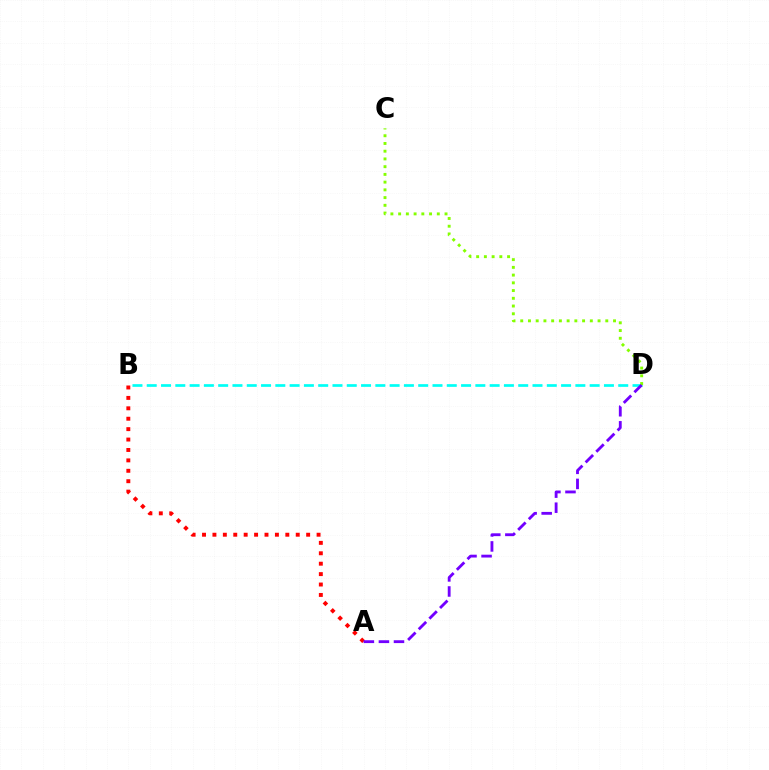{('B', 'D'): [{'color': '#00fff6', 'line_style': 'dashed', 'thickness': 1.94}], ('C', 'D'): [{'color': '#84ff00', 'line_style': 'dotted', 'thickness': 2.1}], ('A', 'B'): [{'color': '#ff0000', 'line_style': 'dotted', 'thickness': 2.83}], ('A', 'D'): [{'color': '#7200ff', 'line_style': 'dashed', 'thickness': 2.05}]}